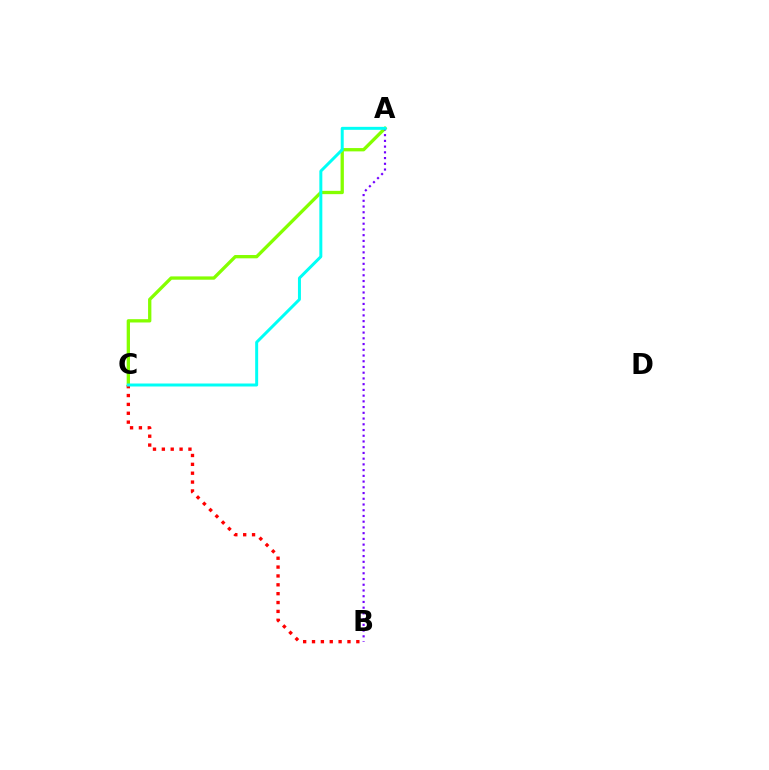{('A', 'C'): [{'color': '#84ff00', 'line_style': 'solid', 'thickness': 2.38}, {'color': '#00fff6', 'line_style': 'solid', 'thickness': 2.15}], ('B', 'C'): [{'color': '#ff0000', 'line_style': 'dotted', 'thickness': 2.41}], ('A', 'B'): [{'color': '#7200ff', 'line_style': 'dotted', 'thickness': 1.56}]}